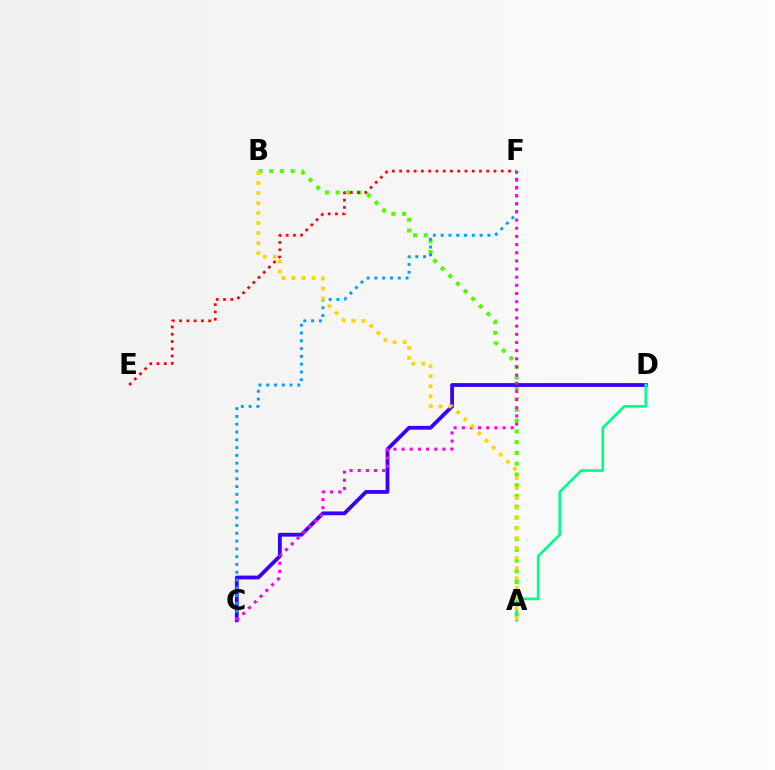{('A', 'B'): [{'color': '#4fff00', 'line_style': 'dotted', 'thickness': 2.92}, {'color': '#ffd500', 'line_style': 'dotted', 'thickness': 2.72}], ('C', 'D'): [{'color': '#3700ff', 'line_style': 'solid', 'thickness': 2.73}], ('C', 'F'): [{'color': '#009eff', 'line_style': 'dotted', 'thickness': 2.12}, {'color': '#ff00ed', 'line_style': 'dotted', 'thickness': 2.22}], ('E', 'F'): [{'color': '#ff0000', 'line_style': 'dotted', 'thickness': 1.97}], ('A', 'D'): [{'color': '#00ff86', 'line_style': 'solid', 'thickness': 1.94}]}